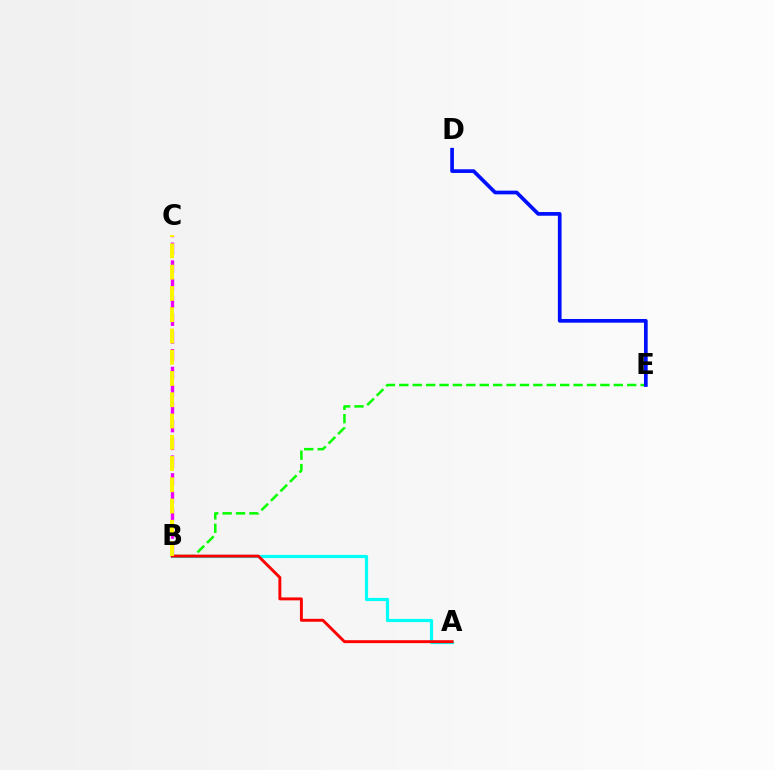{('B', 'C'): [{'color': '#ee00ff', 'line_style': 'dashed', 'thickness': 2.41}, {'color': '#fcf500', 'line_style': 'dashed', 'thickness': 2.89}], ('B', 'E'): [{'color': '#08ff00', 'line_style': 'dashed', 'thickness': 1.82}], ('D', 'E'): [{'color': '#0010ff', 'line_style': 'solid', 'thickness': 2.67}], ('A', 'B'): [{'color': '#00fff6', 'line_style': 'solid', 'thickness': 2.29}, {'color': '#ff0000', 'line_style': 'solid', 'thickness': 2.11}]}